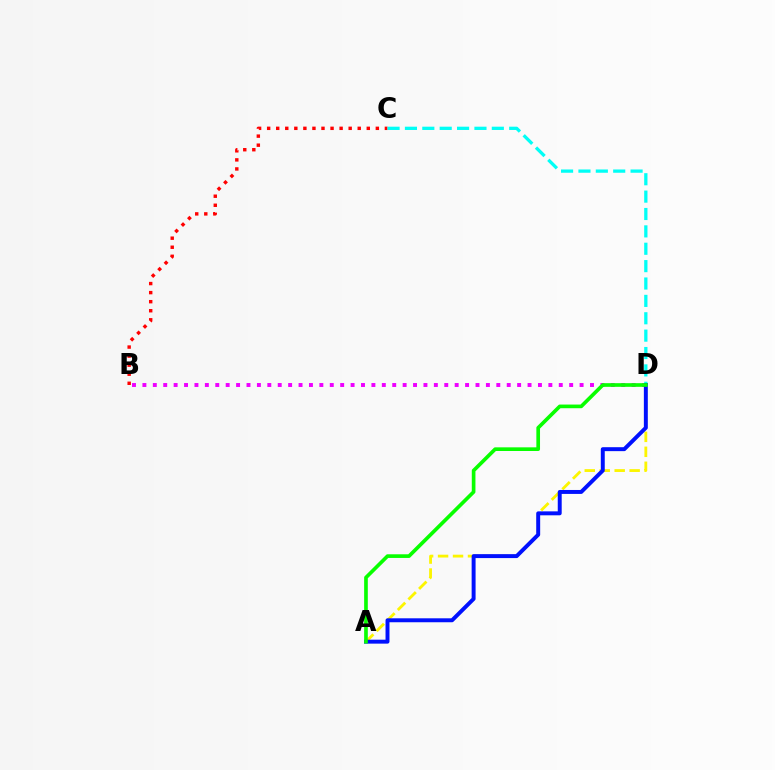{('B', 'C'): [{'color': '#ff0000', 'line_style': 'dotted', 'thickness': 2.46}], ('A', 'D'): [{'color': '#fcf500', 'line_style': 'dashed', 'thickness': 2.03}, {'color': '#0010ff', 'line_style': 'solid', 'thickness': 2.84}, {'color': '#08ff00', 'line_style': 'solid', 'thickness': 2.64}], ('C', 'D'): [{'color': '#00fff6', 'line_style': 'dashed', 'thickness': 2.36}], ('B', 'D'): [{'color': '#ee00ff', 'line_style': 'dotted', 'thickness': 2.83}]}